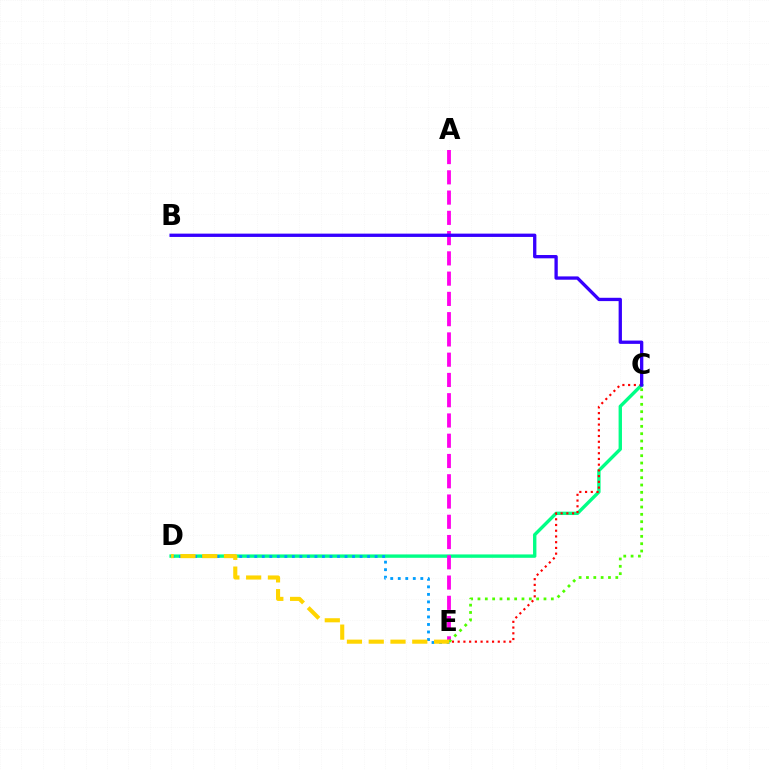{('C', 'D'): [{'color': '#00ff86', 'line_style': 'solid', 'thickness': 2.43}], ('D', 'E'): [{'color': '#009eff', 'line_style': 'dotted', 'thickness': 2.04}, {'color': '#ffd500', 'line_style': 'dashed', 'thickness': 2.96}], ('A', 'E'): [{'color': '#ff00ed', 'line_style': 'dashed', 'thickness': 2.75}], ('C', 'E'): [{'color': '#4fff00', 'line_style': 'dotted', 'thickness': 1.99}, {'color': '#ff0000', 'line_style': 'dotted', 'thickness': 1.56}], ('B', 'C'): [{'color': '#3700ff', 'line_style': 'solid', 'thickness': 2.38}]}